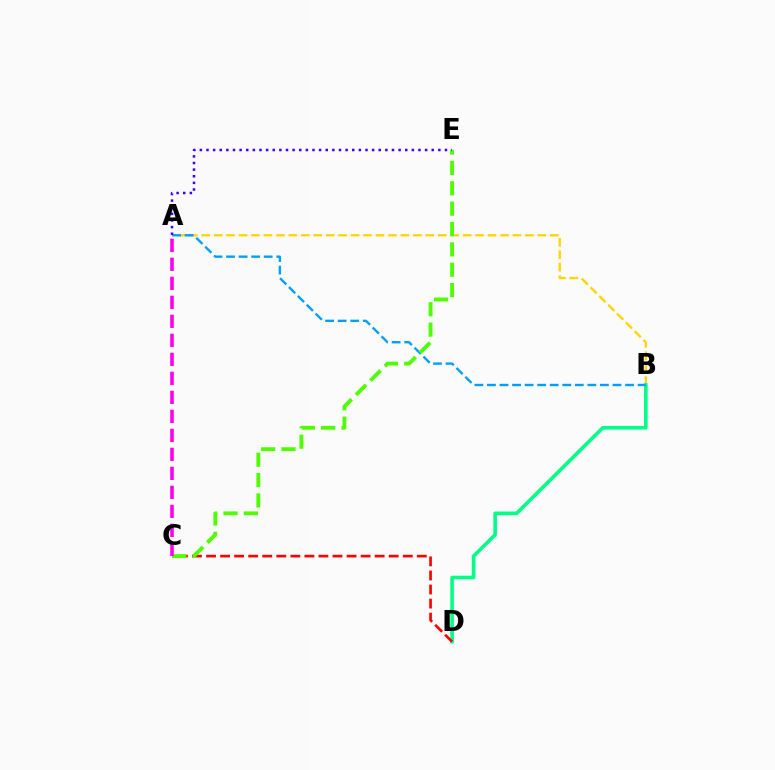{('A', 'B'): [{'color': '#ffd500', 'line_style': 'dashed', 'thickness': 1.69}, {'color': '#009eff', 'line_style': 'dashed', 'thickness': 1.71}], ('B', 'D'): [{'color': '#00ff86', 'line_style': 'solid', 'thickness': 2.61}], ('C', 'D'): [{'color': '#ff0000', 'line_style': 'dashed', 'thickness': 1.91}], ('C', 'E'): [{'color': '#4fff00', 'line_style': 'dashed', 'thickness': 2.77}], ('A', 'E'): [{'color': '#3700ff', 'line_style': 'dotted', 'thickness': 1.8}], ('A', 'C'): [{'color': '#ff00ed', 'line_style': 'dashed', 'thickness': 2.58}]}